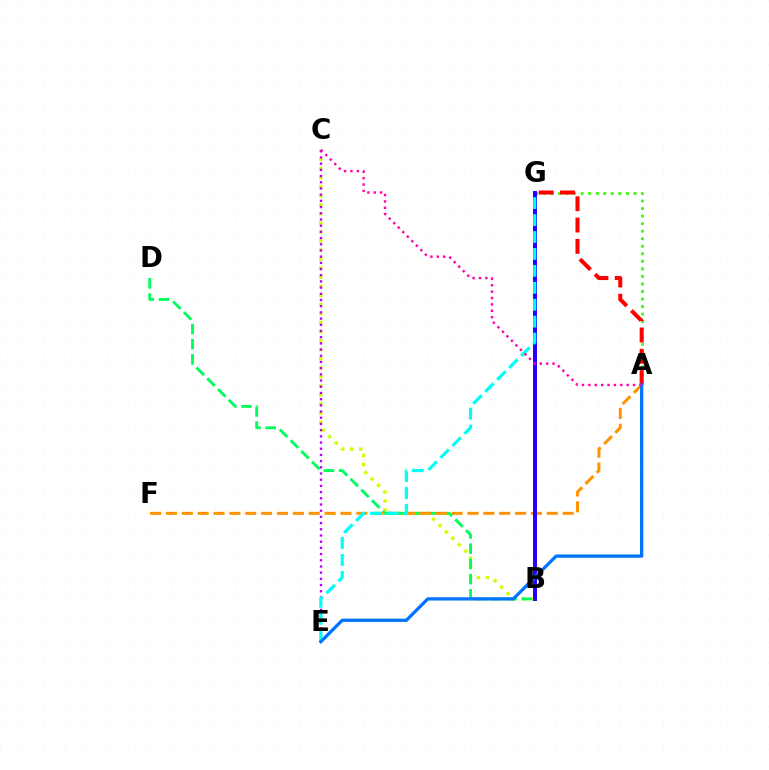{('B', 'C'): [{'color': '#d1ff00', 'line_style': 'dotted', 'thickness': 2.46}], ('B', 'D'): [{'color': '#00ff5c', 'line_style': 'dashed', 'thickness': 2.06}], ('A', 'F'): [{'color': '#ff9400', 'line_style': 'dashed', 'thickness': 2.16}], ('C', 'E'): [{'color': '#b900ff', 'line_style': 'dotted', 'thickness': 1.68}], ('A', 'G'): [{'color': '#3dff00', 'line_style': 'dotted', 'thickness': 2.05}, {'color': '#ff0000', 'line_style': 'dashed', 'thickness': 2.89}], ('B', 'G'): [{'color': '#2500ff', 'line_style': 'solid', 'thickness': 2.86}], ('E', 'G'): [{'color': '#00fff6', 'line_style': 'dashed', 'thickness': 2.3}], ('A', 'E'): [{'color': '#0074ff', 'line_style': 'solid', 'thickness': 2.35}], ('A', 'C'): [{'color': '#ff00ac', 'line_style': 'dotted', 'thickness': 1.73}]}